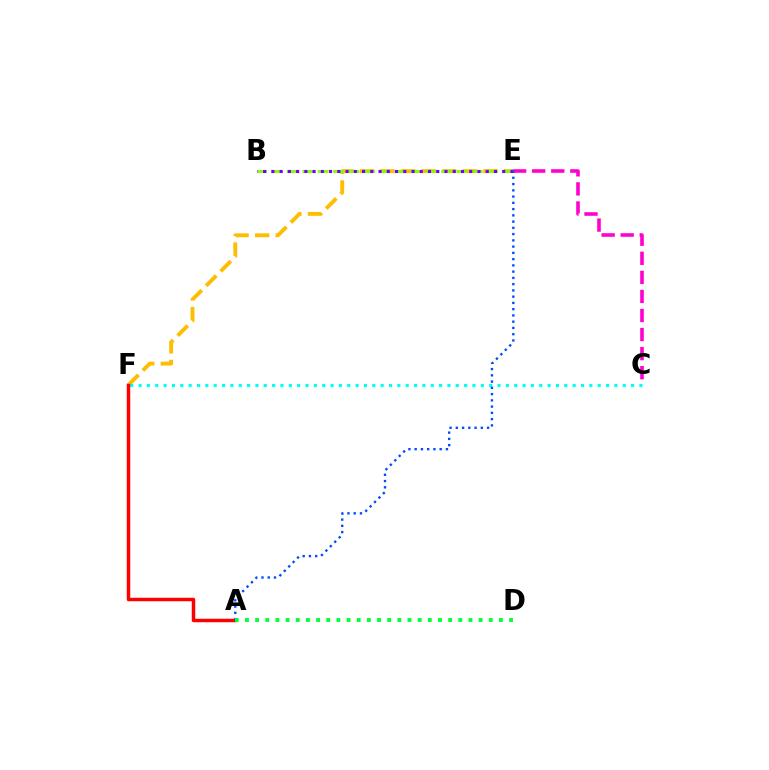{('E', 'F'): [{'color': '#ffbd00', 'line_style': 'dashed', 'thickness': 2.79}], ('C', 'E'): [{'color': '#ff00cf', 'line_style': 'dashed', 'thickness': 2.59}], ('B', 'E'): [{'color': '#84ff00', 'line_style': 'dashed', 'thickness': 2.09}, {'color': '#7200ff', 'line_style': 'dotted', 'thickness': 2.24}], ('C', 'F'): [{'color': '#00fff6', 'line_style': 'dotted', 'thickness': 2.27}], ('A', 'F'): [{'color': '#ff0000', 'line_style': 'solid', 'thickness': 2.5}], ('A', 'E'): [{'color': '#004bff', 'line_style': 'dotted', 'thickness': 1.7}], ('A', 'D'): [{'color': '#00ff39', 'line_style': 'dotted', 'thickness': 2.76}]}